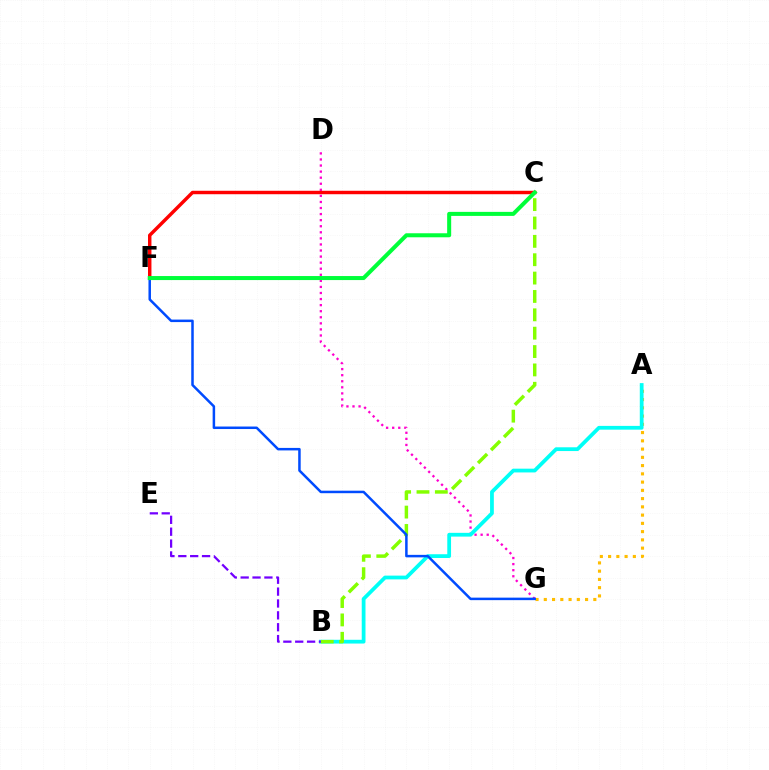{('A', 'G'): [{'color': '#ffbd00', 'line_style': 'dotted', 'thickness': 2.24}], ('D', 'G'): [{'color': '#ff00cf', 'line_style': 'dotted', 'thickness': 1.65}], ('A', 'B'): [{'color': '#00fff6', 'line_style': 'solid', 'thickness': 2.71}], ('B', 'C'): [{'color': '#84ff00', 'line_style': 'dashed', 'thickness': 2.5}], ('C', 'F'): [{'color': '#ff0000', 'line_style': 'solid', 'thickness': 2.48}, {'color': '#00ff39', 'line_style': 'solid', 'thickness': 2.9}], ('F', 'G'): [{'color': '#004bff', 'line_style': 'solid', 'thickness': 1.8}], ('B', 'E'): [{'color': '#7200ff', 'line_style': 'dashed', 'thickness': 1.61}]}